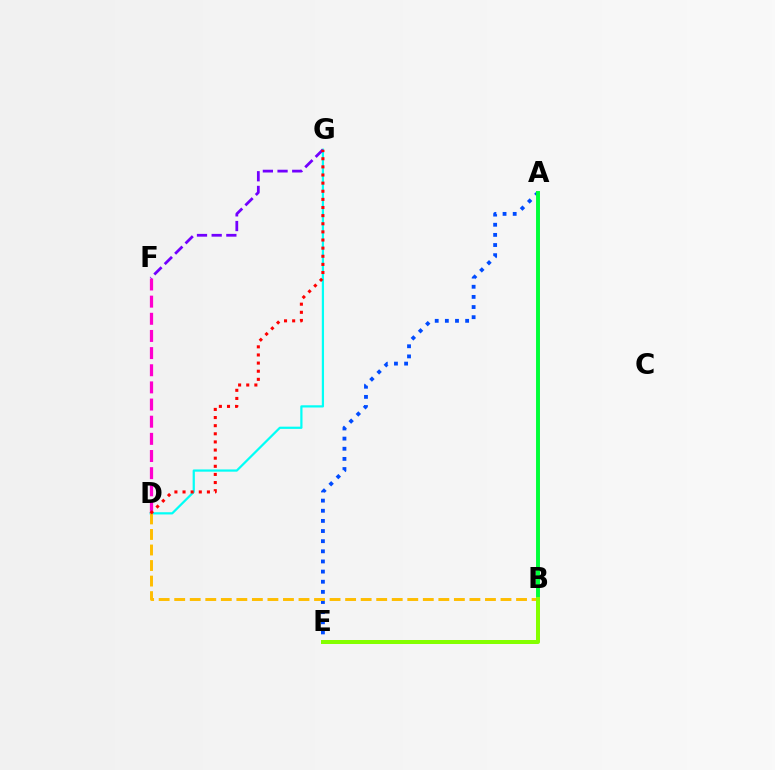{('D', 'G'): [{'color': '#00fff6', 'line_style': 'solid', 'thickness': 1.6}, {'color': '#ff0000', 'line_style': 'dotted', 'thickness': 2.21}], ('D', 'F'): [{'color': '#ff00cf', 'line_style': 'dashed', 'thickness': 2.33}], ('F', 'G'): [{'color': '#7200ff', 'line_style': 'dashed', 'thickness': 1.99}], ('A', 'E'): [{'color': '#004bff', 'line_style': 'dotted', 'thickness': 2.75}], ('B', 'D'): [{'color': '#ffbd00', 'line_style': 'dashed', 'thickness': 2.11}], ('A', 'B'): [{'color': '#00ff39', 'line_style': 'solid', 'thickness': 2.83}], ('B', 'E'): [{'color': '#84ff00', 'line_style': 'solid', 'thickness': 2.87}]}